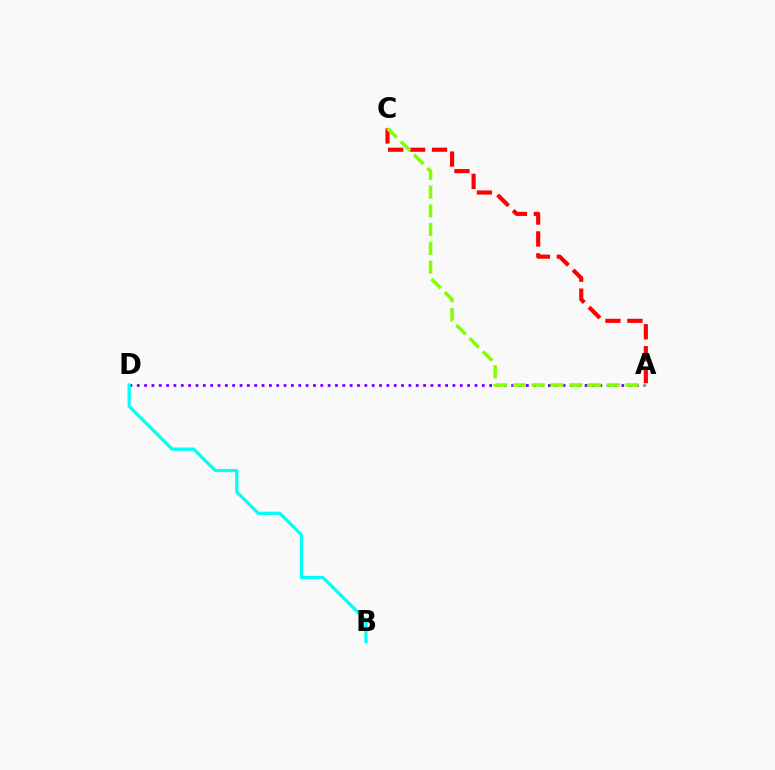{('A', 'C'): [{'color': '#ff0000', 'line_style': 'dashed', 'thickness': 2.98}, {'color': '#84ff00', 'line_style': 'dashed', 'thickness': 2.55}], ('A', 'D'): [{'color': '#7200ff', 'line_style': 'dotted', 'thickness': 1.99}], ('B', 'D'): [{'color': '#00fff6', 'line_style': 'solid', 'thickness': 2.34}]}